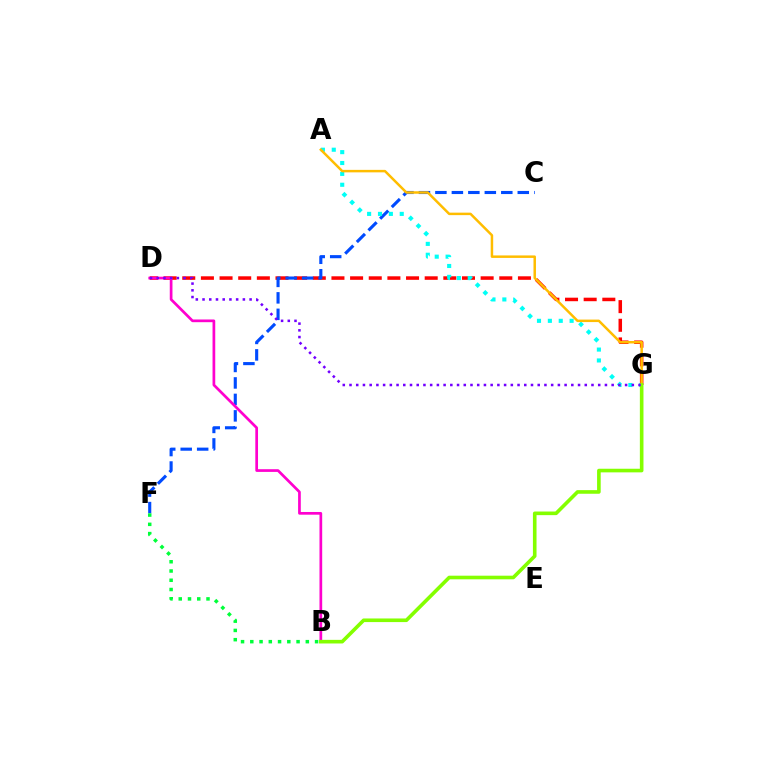{('D', 'G'): [{'color': '#ff0000', 'line_style': 'dashed', 'thickness': 2.53}, {'color': '#7200ff', 'line_style': 'dotted', 'thickness': 1.83}], ('C', 'F'): [{'color': '#004bff', 'line_style': 'dashed', 'thickness': 2.24}], ('A', 'G'): [{'color': '#00fff6', 'line_style': 'dotted', 'thickness': 2.95}, {'color': '#ffbd00', 'line_style': 'solid', 'thickness': 1.79}], ('B', 'D'): [{'color': '#ff00cf', 'line_style': 'solid', 'thickness': 1.95}], ('B', 'G'): [{'color': '#84ff00', 'line_style': 'solid', 'thickness': 2.6}], ('B', 'F'): [{'color': '#00ff39', 'line_style': 'dotted', 'thickness': 2.51}]}